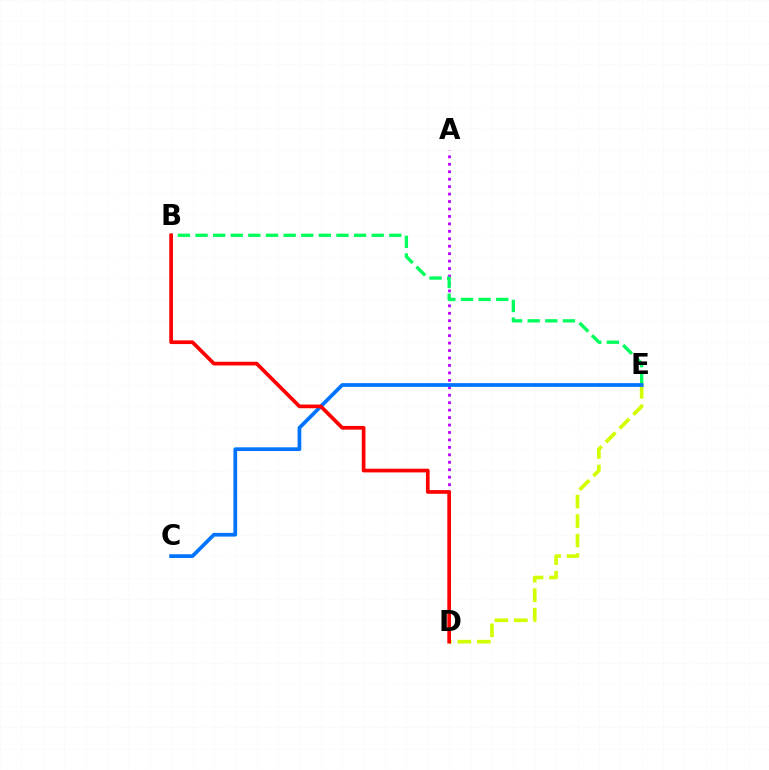{('A', 'D'): [{'color': '#b900ff', 'line_style': 'dotted', 'thickness': 2.02}], ('B', 'E'): [{'color': '#00ff5c', 'line_style': 'dashed', 'thickness': 2.39}], ('D', 'E'): [{'color': '#d1ff00', 'line_style': 'dashed', 'thickness': 2.65}], ('C', 'E'): [{'color': '#0074ff', 'line_style': 'solid', 'thickness': 2.68}], ('B', 'D'): [{'color': '#ff0000', 'line_style': 'solid', 'thickness': 2.66}]}